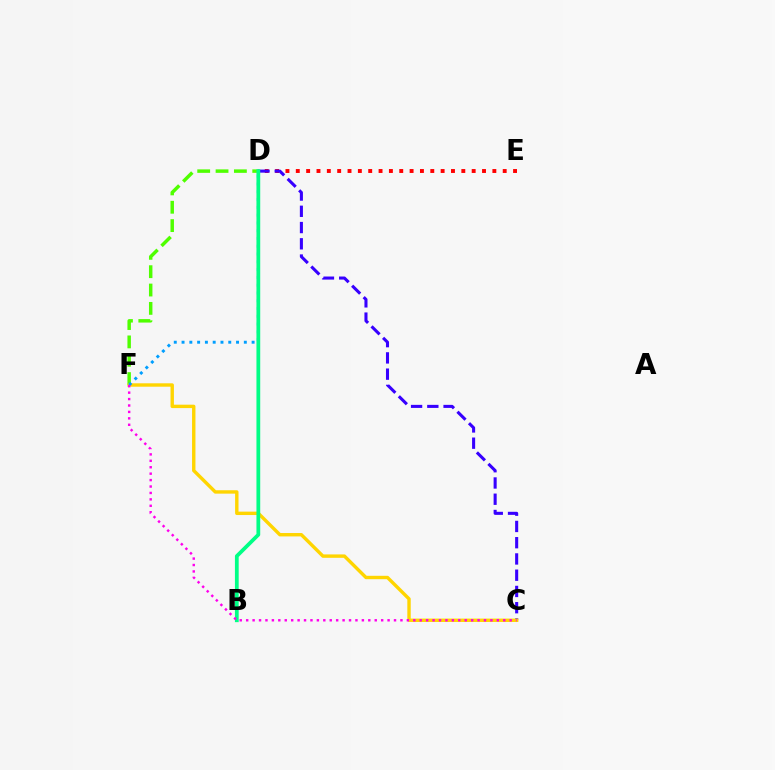{('D', 'F'): [{'color': '#4fff00', 'line_style': 'dashed', 'thickness': 2.49}, {'color': '#009eff', 'line_style': 'dotted', 'thickness': 2.11}], ('D', 'E'): [{'color': '#ff0000', 'line_style': 'dotted', 'thickness': 2.81}], ('C', 'D'): [{'color': '#3700ff', 'line_style': 'dashed', 'thickness': 2.21}], ('C', 'F'): [{'color': '#ffd500', 'line_style': 'solid', 'thickness': 2.45}, {'color': '#ff00ed', 'line_style': 'dotted', 'thickness': 1.75}], ('B', 'D'): [{'color': '#00ff86', 'line_style': 'solid', 'thickness': 2.71}]}